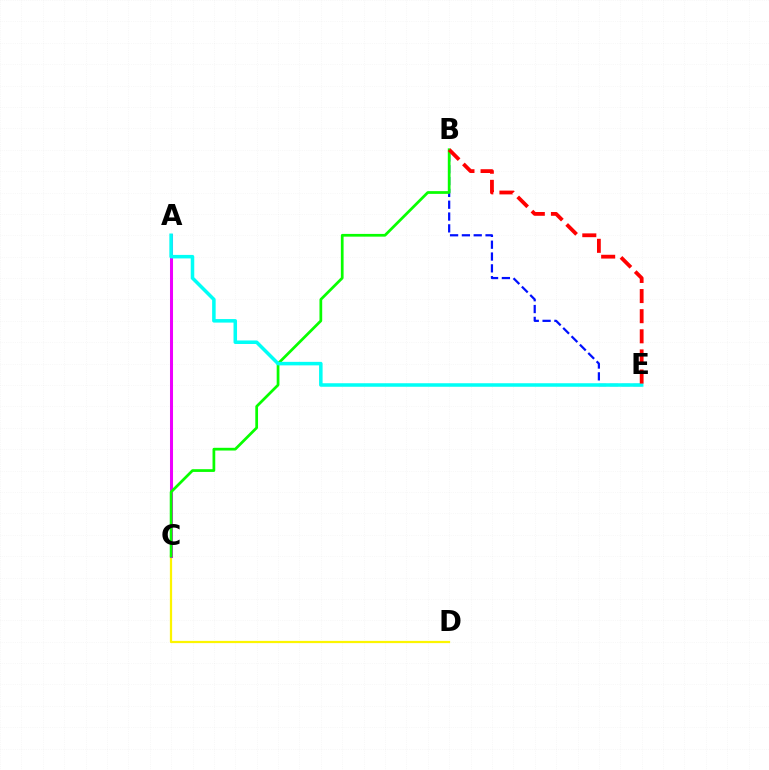{('B', 'E'): [{'color': '#0010ff', 'line_style': 'dashed', 'thickness': 1.61}, {'color': '#ff0000', 'line_style': 'dashed', 'thickness': 2.73}], ('C', 'D'): [{'color': '#fcf500', 'line_style': 'solid', 'thickness': 1.61}], ('A', 'C'): [{'color': '#ee00ff', 'line_style': 'solid', 'thickness': 2.18}], ('B', 'C'): [{'color': '#08ff00', 'line_style': 'solid', 'thickness': 1.97}], ('A', 'E'): [{'color': '#00fff6', 'line_style': 'solid', 'thickness': 2.54}]}